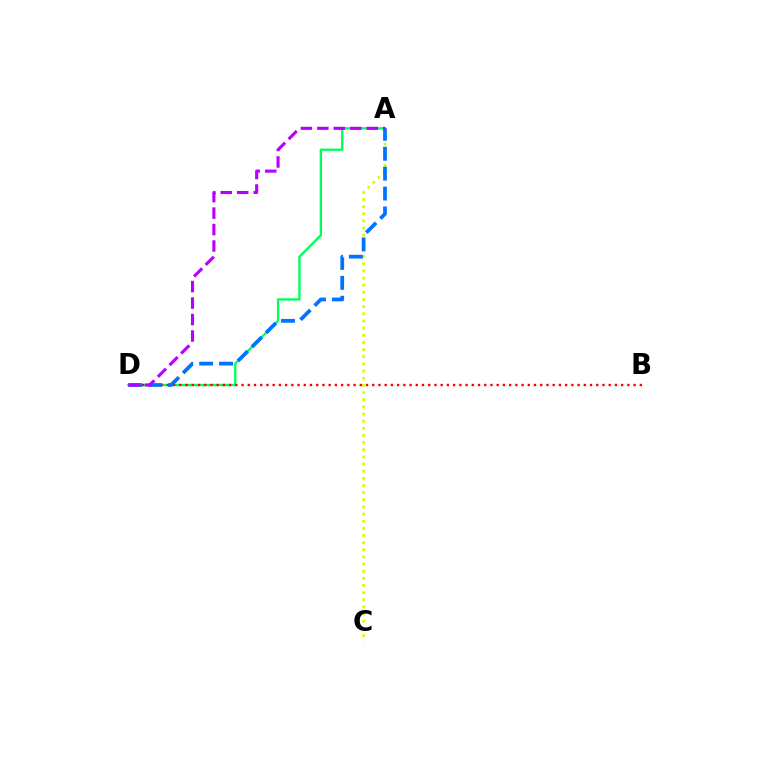{('A', 'C'): [{'color': '#d1ff00', 'line_style': 'dotted', 'thickness': 1.94}], ('A', 'D'): [{'color': '#00ff5c', 'line_style': 'solid', 'thickness': 1.68}, {'color': '#0074ff', 'line_style': 'dashed', 'thickness': 2.71}, {'color': '#b900ff', 'line_style': 'dashed', 'thickness': 2.24}], ('B', 'D'): [{'color': '#ff0000', 'line_style': 'dotted', 'thickness': 1.69}]}